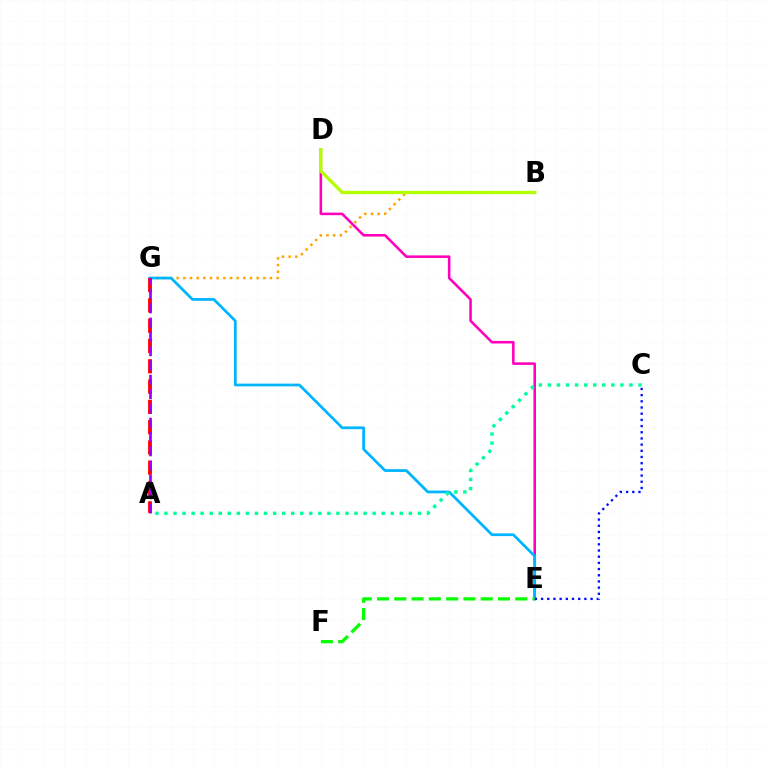{('D', 'E'): [{'color': '#ff00bd', 'line_style': 'solid', 'thickness': 1.85}], ('B', 'G'): [{'color': '#ffa500', 'line_style': 'dotted', 'thickness': 1.81}], ('E', 'G'): [{'color': '#00b5ff', 'line_style': 'solid', 'thickness': 1.98}], ('B', 'D'): [{'color': '#b3ff00', 'line_style': 'solid', 'thickness': 2.38}], ('A', 'G'): [{'color': '#ff0000', 'line_style': 'dashed', 'thickness': 2.76}, {'color': '#9b00ff', 'line_style': 'dashed', 'thickness': 1.94}], ('E', 'F'): [{'color': '#08ff00', 'line_style': 'dashed', 'thickness': 2.35}], ('C', 'E'): [{'color': '#0010ff', 'line_style': 'dotted', 'thickness': 1.68}], ('A', 'C'): [{'color': '#00ff9d', 'line_style': 'dotted', 'thickness': 2.46}]}